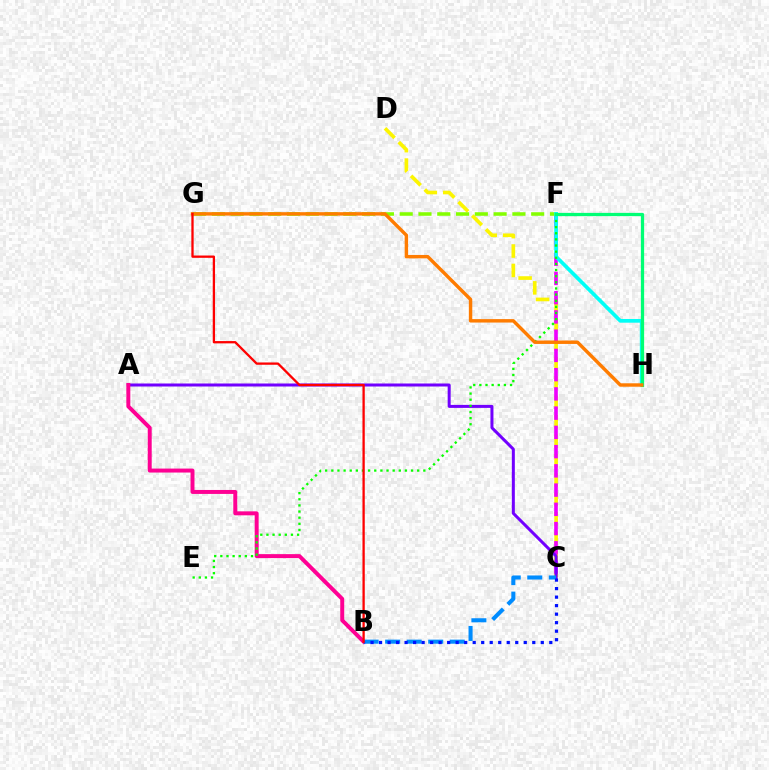{('C', 'D'): [{'color': '#fcf500', 'line_style': 'dashed', 'thickness': 2.64}], ('C', 'F'): [{'color': '#ee00ff', 'line_style': 'dashed', 'thickness': 2.61}], ('F', 'G'): [{'color': '#84ff00', 'line_style': 'dashed', 'thickness': 2.55}], ('A', 'C'): [{'color': '#7200ff', 'line_style': 'solid', 'thickness': 2.17}], ('F', 'H'): [{'color': '#00fff6', 'line_style': 'solid', 'thickness': 2.66}, {'color': '#00ff74', 'line_style': 'solid', 'thickness': 2.34}], ('A', 'B'): [{'color': '#ff0094', 'line_style': 'solid', 'thickness': 2.85}], ('B', 'C'): [{'color': '#008cff', 'line_style': 'dashed', 'thickness': 2.92}, {'color': '#0010ff', 'line_style': 'dotted', 'thickness': 2.31}], ('E', 'F'): [{'color': '#08ff00', 'line_style': 'dotted', 'thickness': 1.67}], ('G', 'H'): [{'color': '#ff7c00', 'line_style': 'solid', 'thickness': 2.47}], ('B', 'G'): [{'color': '#ff0000', 'line_style': 'solid', 'thickness': 1.66}]}